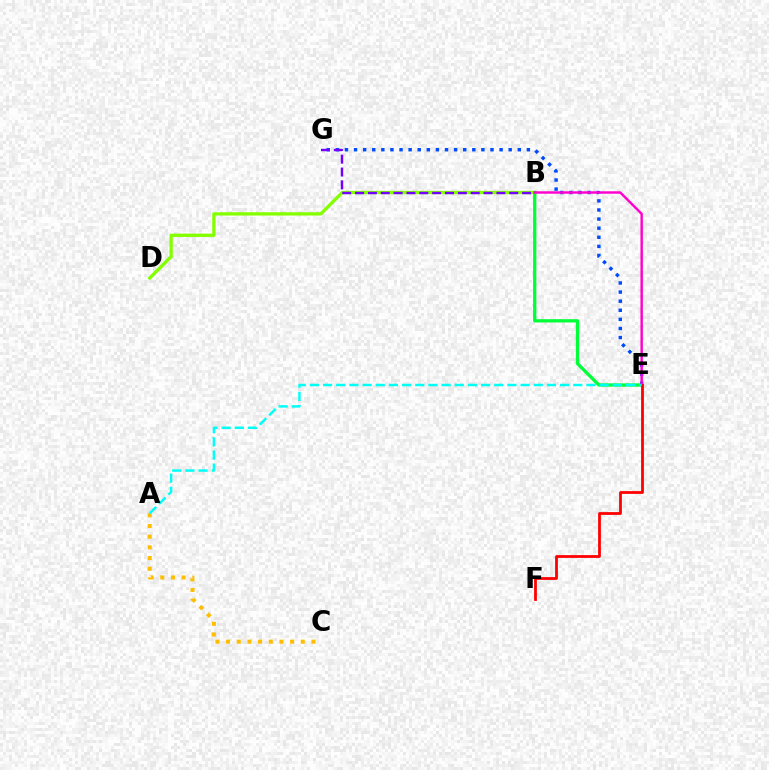{('B', 'D'): [{'color': '#84ff00', 'line_style': 'solid', 'thickness': 2.38}], ('B', 'E'): [{'color': '#00ff39', 'line_style': 'solid', 'thickness': 2.37}, {'color': '#ff00cf', 'line_style': 'solid', 'thickness': 1.75}], ('E', 'G'): [{'color': '#004bff', 'line_style': 'dotted', 'thickness': 2.47}], ('B', 'G'): [{'color': '#7200ff', 'line_style': 'dashed', 'thickness': 1.75}], ('A', 'C'): [{'color': '#ffbd00', 'line_style': 'dotted', 'thickness': 2.9}], ('E', 'F'): [{'color': '#ff0000', 'line_style': 'solid', 'thickness': 2.0}], ('A', 'E'): [{'color': '#00fff6', 'line_style': 'dashed', 'thickness': 1.79}]}